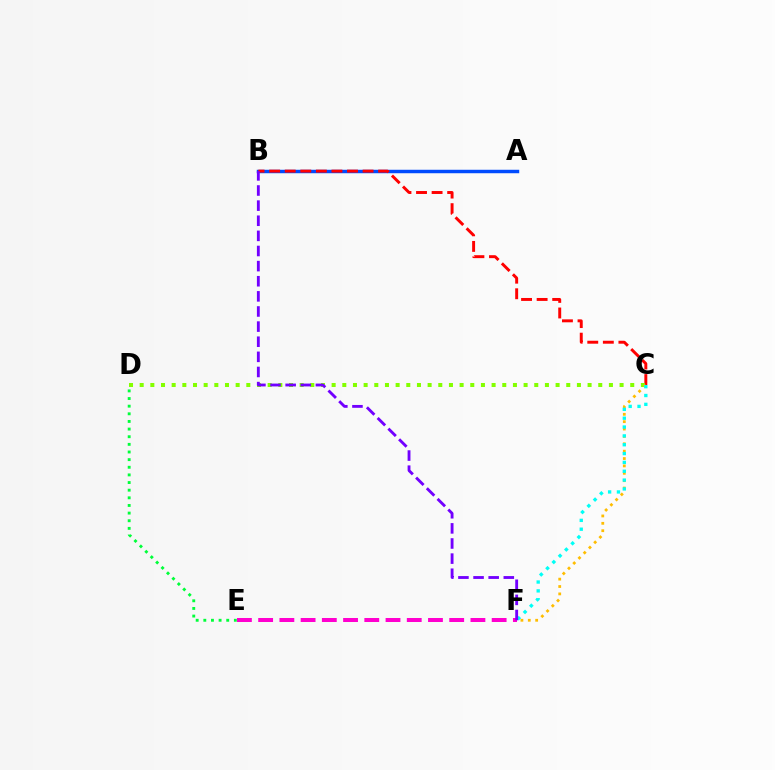{('A', 'B'): [{'color': '#004bff', 'line_style': 'solid', 'thickness': 2.49}], ('B', 'C'): [{'color': '#ff0000', 'line_style': 'dashed', 'thickness': 2.12}], ('C', 'D'): [{'color': '#84ff00', 'line_style': 'dotted', 'thickness': 2.9}], ('C', 'F'): [{'color': '#ffbd00', 'line_style': 'dotted', 'thickness': 2.0}, {'color': '#00fff6', 'line_style': 'dotted', 'thickness': 2.4}], ('D', 'E'): [{'color': '#00ff39', 'line_style': 'dotted', 'thickness': 2.08}], ('E', 'F'): [{'color': '#ff00cf', 'line_style': 'dashed', 'thickness': 2.88}], ('B', 'F'): [{'color': '#7200ff', 'line_style': 'dashed', 'thickness': 2.05}]}